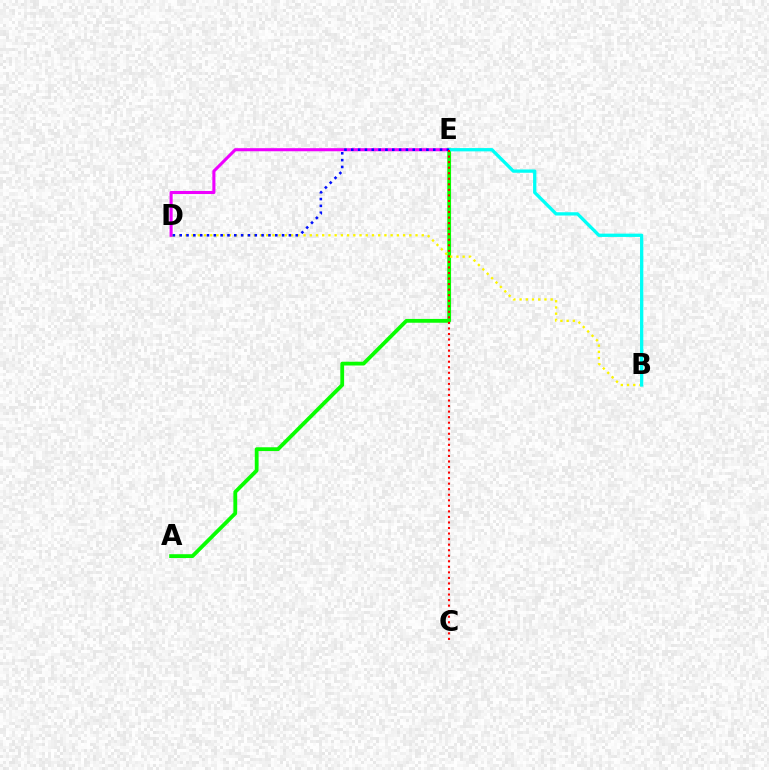{('A', 'E'): [{'color': '#08ff00', 'line_style': 'solid', 'thickness': 2.74}], ('D', 'E'): [{'color': '#ee00ff', 'line_style': 'solid', 'thickness': 2.22}, {'color': '#0010ff', 'line_style': 'dotted', 'thickness': 1.85}], ('B', 'D'): [{'color': '#fcf500', 'line_style': 'dotted', 'thickness': 1.69}], ('B', 'E'): [{'color': '#00fff6', 'line_style': 'solid', 'thickness': 2.37}], ('C', 'E'): [{'color': '#ff0000', 'line_style': 'dotted', 'thickness': 1.51}]}